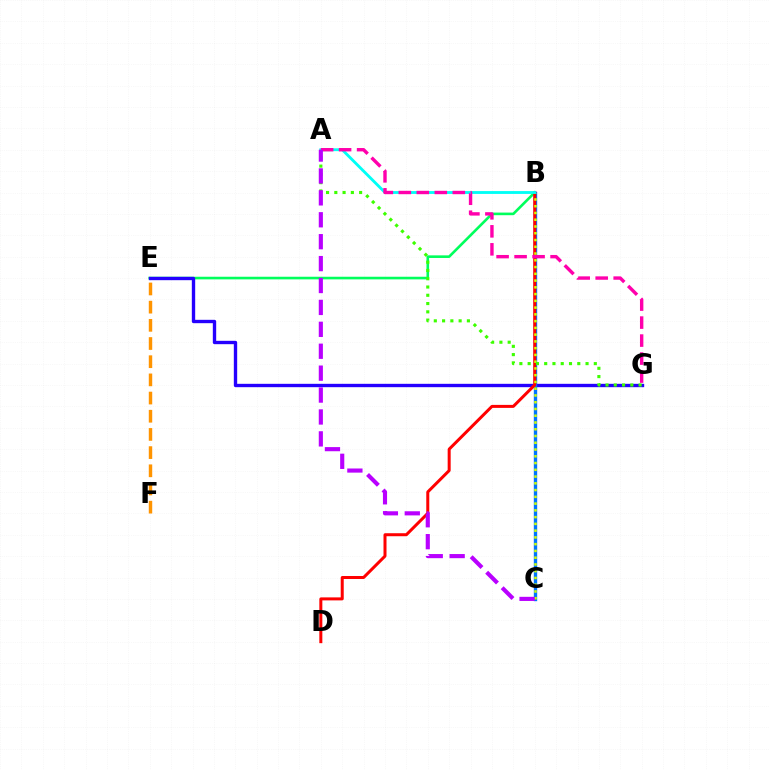{('B', 'E'): [{'color': '#00ff5c', 'line_style': 'solid', 'thickness': 1.89}], ('E', 'F'): [{'color': '#ff9400', 'line_style': 'dashed', 'thickness': 2.47}], ('E', 'G'): [{'color': '#2500ff', 'line_style': 'solid', 'thickness': 2.42}], ('B', 'C'): [{'color': '#0074ff', 'line_style': 'solid', 'thickness': 2.42}, {'color': '#d1ff00', 'line_style': 'dotted', 'thickness': 1.84}], ('B', 'D'): [{'color': '#ff0000', 'line_style': 'solid', 'thickness': 2.16}], ('A', 'G'): [{'color': '#3dff00', 'line_style': 'dotted', 'thickness': 2.25}, {'color': '#ff00ac', 'line_style': 'dashed', 'thickness': 2.44}], ('A', 'B'): [{'color': '#00fff6', 'line_style': 'solid', 'thickness': 2.05}], ('A', 'C'): [{'color': '#b900ff', 'line_style': 'dashed', 'thickness': 2.98}]}